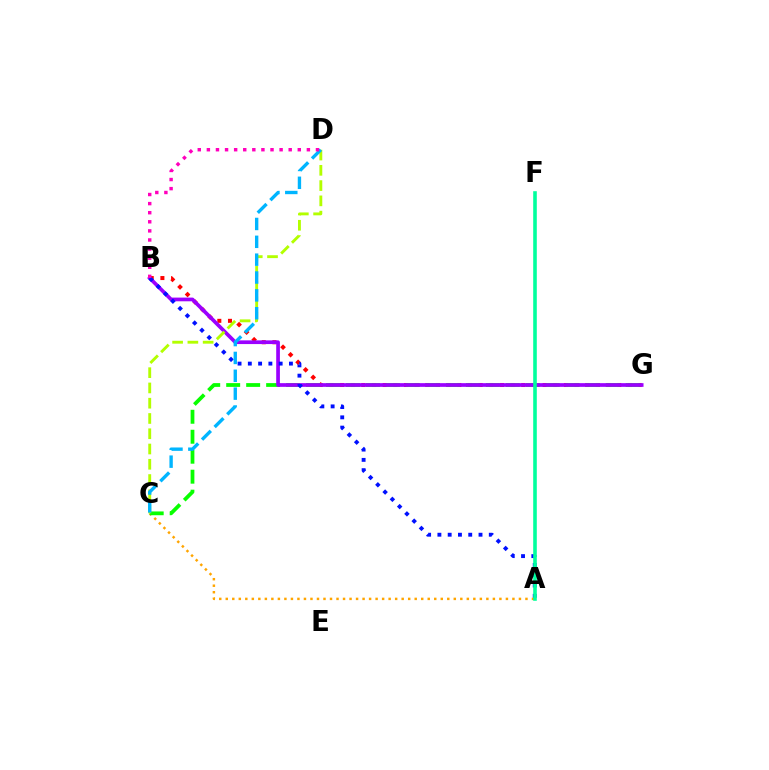{('A', 'C'): [{'color': '#ffa500', 'line_style': 'dotted', 'thickness': 1.77}], ('B', 'G'): [{'color': '#ff0000', 'line_style': 'dotted', 'thickness': 2.9}, {'color': '#9b00ff', 'line_style': 'solid', 'thickness': 2.66}], ('C', 'G'): [{'color': '#08ff00', 'line_style': 'dashed', 'thickness': 2.71}], ('A', 'B'): [{'color': '#0010ff', 'line_style': 'dotted', 'thickness': 2.79}], ('C', 'D'): [{'color': '#b3ff00', 'line_style': 'dashed', 'thickness': 2.07}, {'color': '#00b5ff', 'line_style': 'dashed', 'thickness': 2.43}], ('A', 'F'): [{'color': '#00ff9d', 'line_style': 'solid', 'thickness': 2.59}], ('B', 'D'): [{'color': '#ff00bd', 'line_style': 'dotted', 'thickness': 2.47}]}